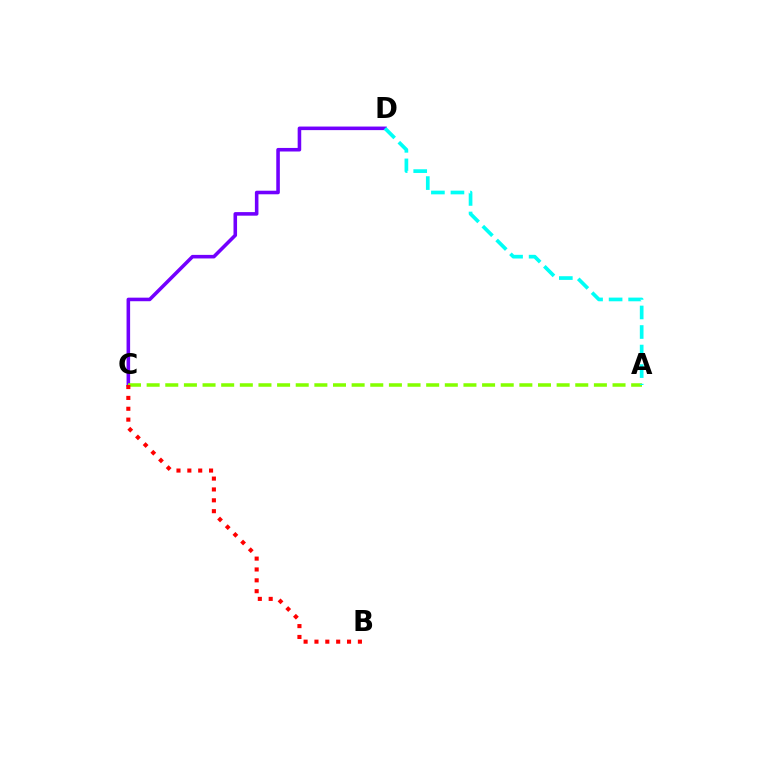{('C', 'D'): [{'color': '#7200ff', 'line_style': 'solid', 'thickness': 2.57}], ('A', 'C'): [{'color': '#84ff00', 'line_style': 'dashed', 'thickness': 2.53}], ('B', 'C'): [{'color': '#ff0000', 'line_style': 'dotted', 'thickness': 2.95}], ('A', 'D'): [{'color': '#00fff6', 'line_style': 'dashed', 'thickness': 2.65}]}